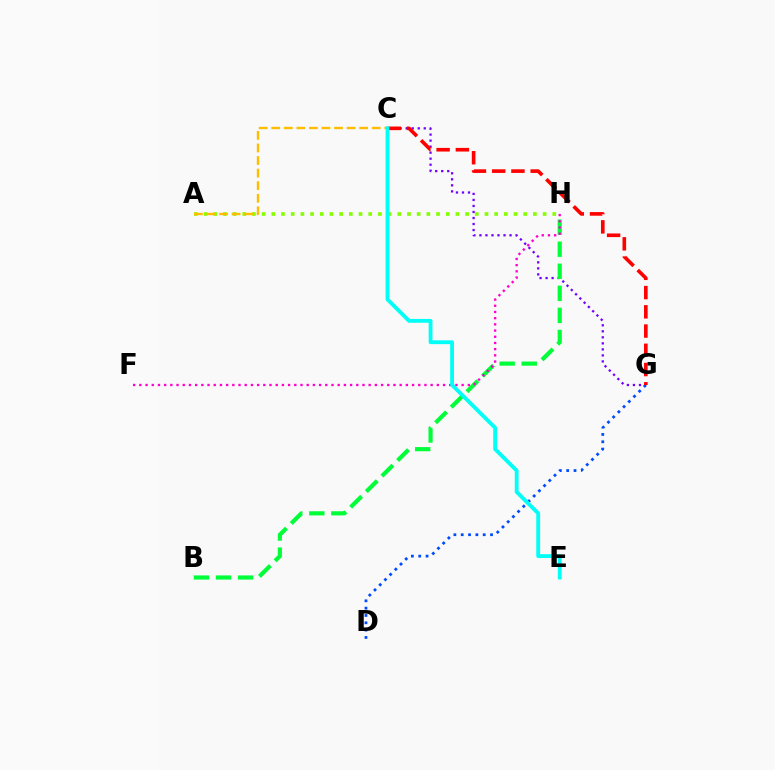{('C', 'G'): [{'color': '#7200ff', 'line_style': 'dotted', 'thickness': 1.64}, {'color': '#ff0000', 'line_style': 'dashed', 'thickness': 2.61}], ('D', 'G'): [{'color': '#004bff', 'line_style': 'dotted', 'thickness': 1.99}], ('B', 'H'): [{'color': '#00ff39', 'line_style': 'dashed', 'thickness': 3.0}], ('A', 'H'): [{'color': '#84ff00', 'line_style': 'dotted', 'thickness': 2.63}], ('F', 'H'): [{'color': '#ff00cf', 'line_style': 'dotted', 'thickness': 1.68}], ('A', 'C'): [{'color': '#ffbd00', 'line_style': 'dashed', 'thickness': 1.71}], ('C', 'E'): [{'color': '#00fff6', 'line_style': 'solid', 'thickness': 2.76}]}